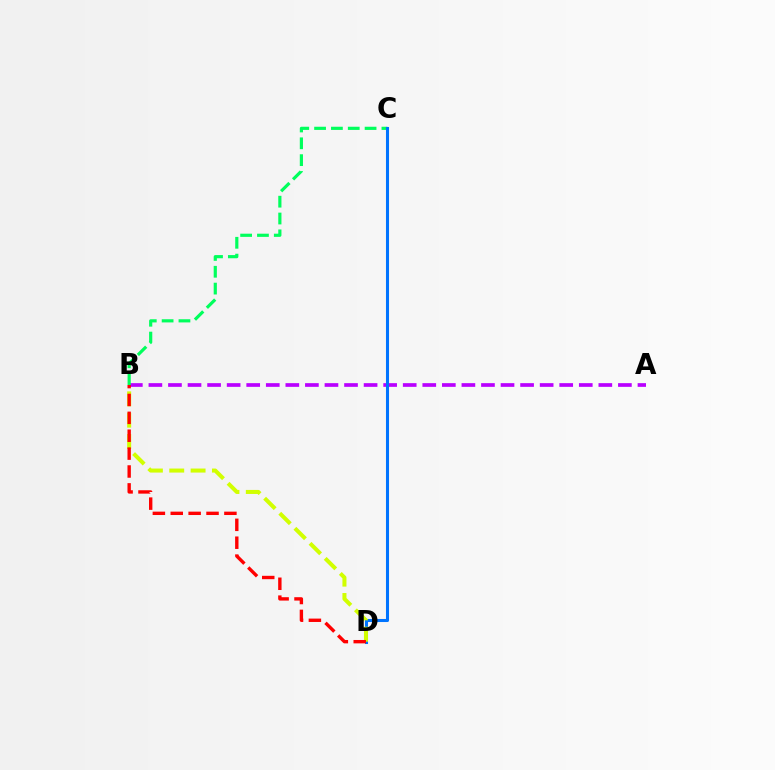{('A', 'B'): [{'color': '#b900ff', 'line_style': 'dashed', 'thickness': 2.66}], ('B', 'C'): [{'color': '#00ff5c', 'line_style': 'dashed', 'thickness': 2.29}], ('C', 'D'): [{'color': '#0074ff', 'line_style': 'solid', 'thickness': 2.2}], ('B', 'D'): [{'color': '#d1ff00', 'line_style': 'dashed', 'thickness': 2.9}, {'color': '#ff0000', 'line_style': 'dashed', 'thickness': 2.43}]}